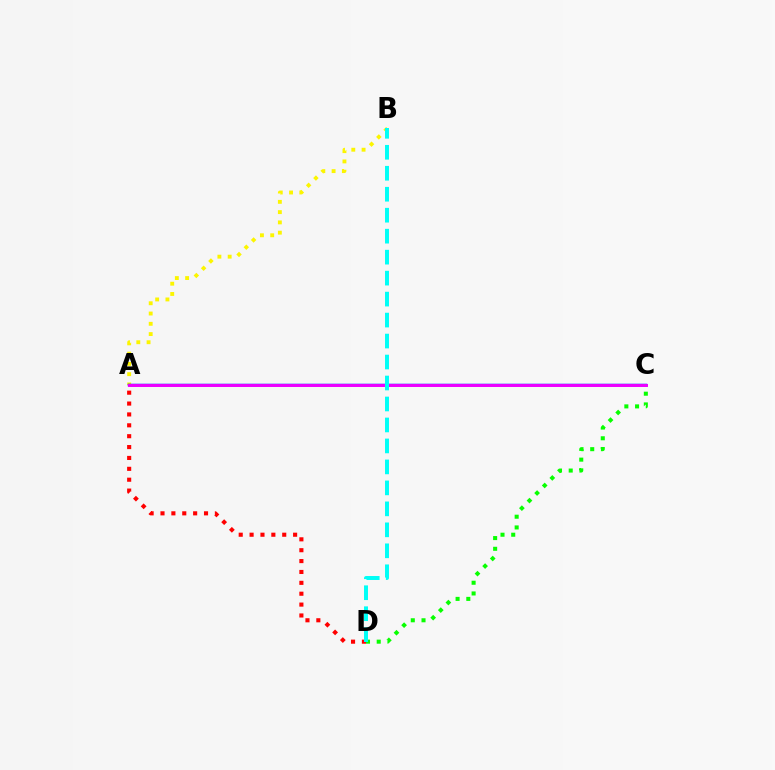{('A', 'B'): [{'color': '#fcf500', 'line_style': 'dotted', 'thickness': 2.79}], ('A', 'C'): [{'color': '#0010ff', 'line_style': 'solid', 'thickness': 1.8}, {'color': '#ee00ff', 'line_style': 'solid', 'thickness': 2.13}], ('C', 'D'): [{'color': '#08ff00', 'line_style': 'dotted', 'thickness': 2.91}], ('A', 'D'): [{'color': '#ff0000', 'line_style': 'dotted', 'thickness': 2.96}], ('B', 'D'): [{'color': '#00fff6', 'line_style': 'dashed', 'thickness': 2.85}]}